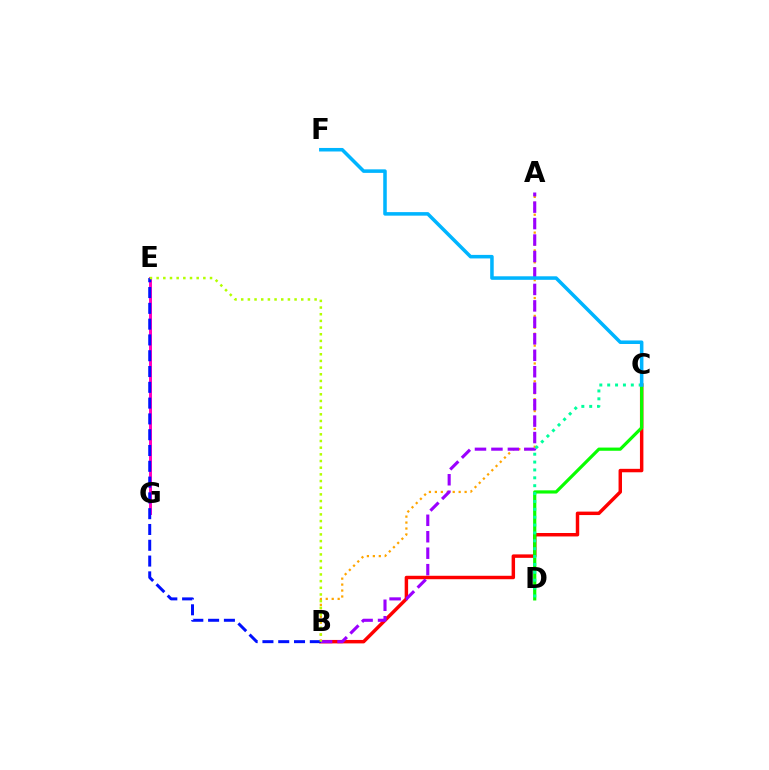{('A', 'B'): [{'color': '#ffa500', 'line_style': 'dotted', 'thickness': 1.62}, {'color': '#9b00ff', 'line_style': 'dashed', 'thickness': 2.24}], ('B', 'C'): [{'color': '#ff0000', 'line_style': 'solid', 'thickness': 2.49}], ('E', 'G'): [{'color': '#ff00bd', 'line_style': 'solid', 'thickness': 2.14}], ('C', 'D'): [{'color': '#08ff00', 'line_style': 'solid', 'thickness': 2.29}, {'color': '#00ff9d', 'line_style': 'dotted', 'thickness': 2.14}], ('B', 'E'): [{'color': '#0010ff', 'line_style': 'dashed', 'thickness': 2.15}, {'color': '#b3ff00', 'line_style': 'dotted', 'thickness': 1.81}], ('C', 'F'): [{'color': '#00b5ff', 'line_style': 'solid', 'thickness': 2.54}]}